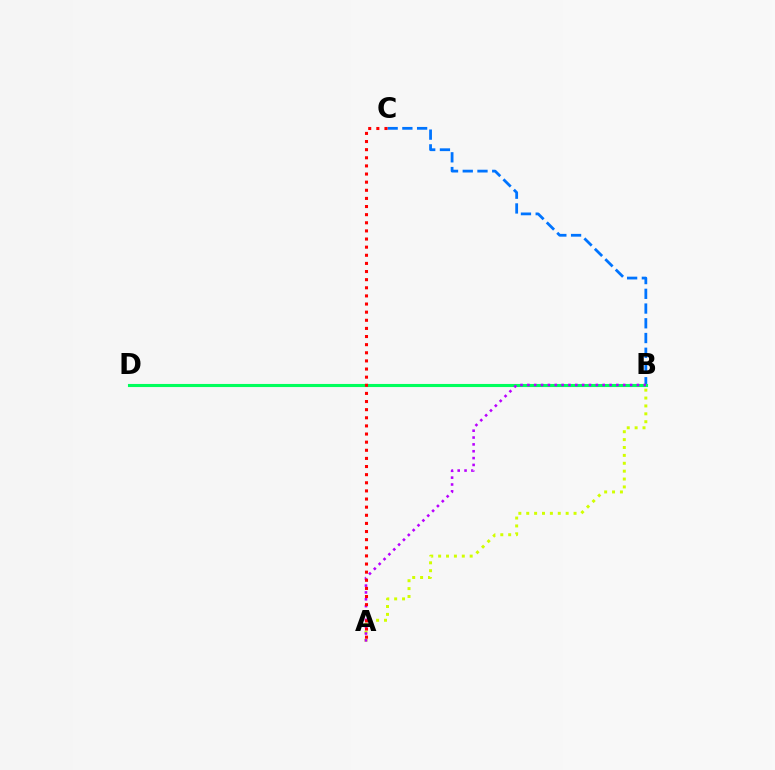{('B', 'C'): [{'color': '#0074ff', 'line_style': 'dashed', 'thickness': 2.0}], ('B', 'D'): [{'color': '#00ff5c', 'line_style': 'solid', 'thickness': 2.23}], ('A', 'B'): [{'color': '#d1ff00', 'line_style': 'dotted', 'thickness': 2.14}, {'color': '#b900ff', 'line_style': 'dotted', 'thickness': 1.86}], ('A', 'C'): [{'color': '#ff0000', 'line_style': 'dotted', 'thickness': 2.21}]}